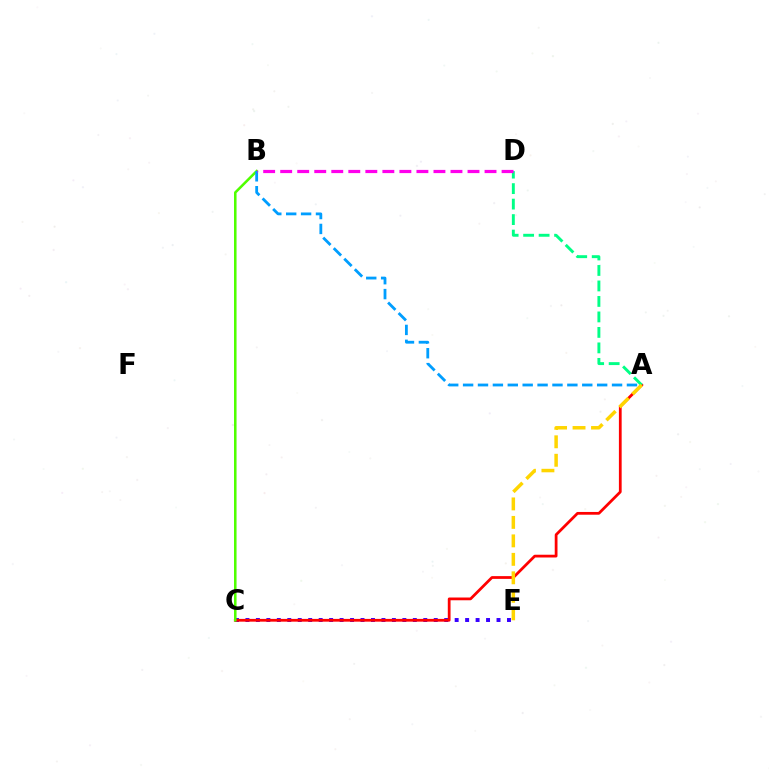{('C', 'E'): [{'color': '#3700ff', 'line_style': 'dotted', 'thickness': 2.84}], ('A', 'C'): [{'color': '#ff0000', 'line_style': 'solid', 'thickness': 1.99}], ('B', 'C'): [{'color': '#4fff00', 'line_style': 'solid', 'thickness': 1.83}], ('A', 'B'): [{'color': '#009eff', 'line_style': 'dashed', 'thickness': 2.02}], ('A', 'D'): [{'color': '#00ff86', 'line_style': 'dashed', 'thickness': 2.1}], ('B', 'D'): [{'color': '#ff00ed', 'line_style': 'dashed', 'thickness': 2.31}], ('A', 'E'): [{'color': '#ffd500', 'line_style': 'dashed', 'thickness': 2.51}]}